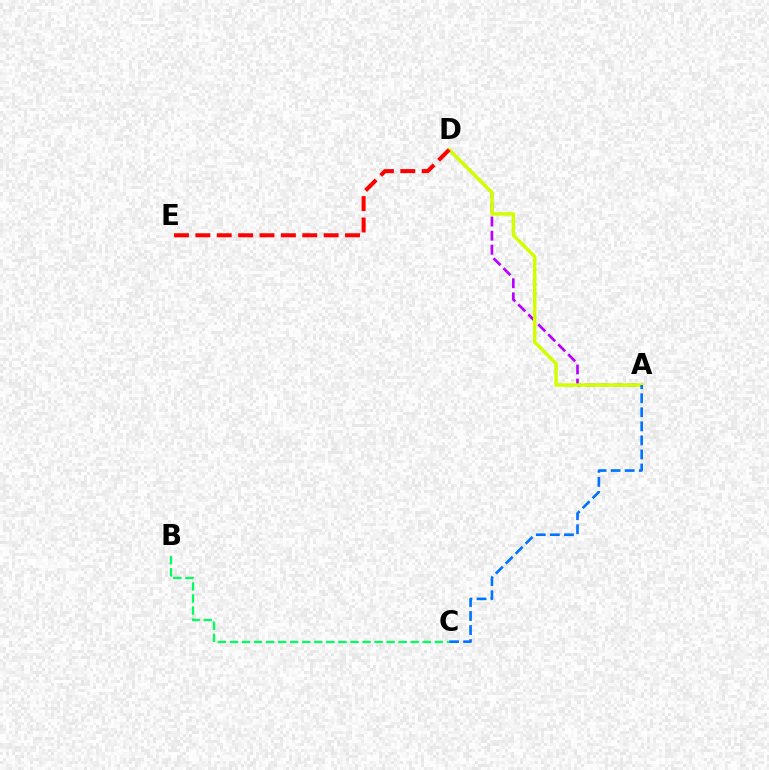{('A', 'D'): [{'color': '#b900ff', 'line_style': 'dashed', 'thickness': 1.92}, {'color': '#d1ff00', 'line_style': 'solid', 'thickness': 2.5}], ('B', 'C'): [{'color': '#00ff5c', 'line_style': 'dashed', 'thickness': 1.64}], ('D', 'E'): [{'color': '#ff0000', 'line_style': 'dashed', 'thickness': 2.9}], ('A', 'C'): [{'color': '#0074ff', 'line_style': 'dashed', 'thickness': 1.91}]}